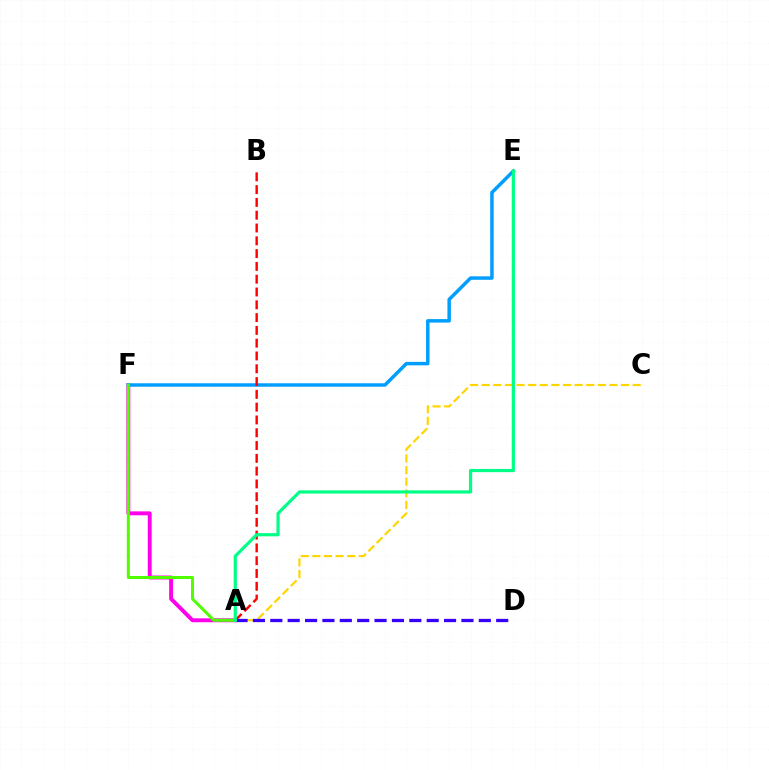{('A', 'F'): [{'color': '#ff00ed', 'line_style': 'solid', 'thickness': 2.82}, {'color': '#4fff00', 'line_style': 'solid', 'thickness': 2.17}], ('E', 'F'): [{'color': '#009eff', 'line_style': 'solid', 'thickness': 2.5}], ('A', 'C'): [{'color': '#ffd500', 'line_style': 'dashed', 'thickness': 1.58}], ('A', 'D'): [{'color': '#3700ff', 'line_style': 'dashed', 'thickness': 2.36}], ('A', 'B'): [{'color': '#ff0000', 'line_style': 'dashed', 'thickness': 1.74}], ('A', 'E'): [{'color': '#00ff86', 'line_style': 'solid', 'thickness': 2.31}]}